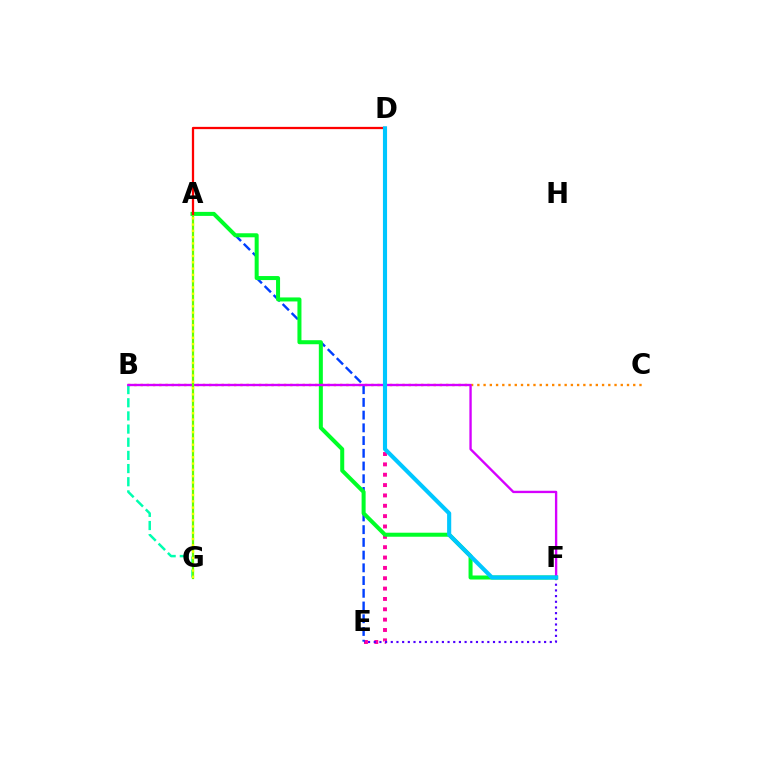{('D', 'E'): [{'color': '#ff00a0', 'line_style': 'dotted', 'thickness': 2.81}], ('E', 'F'): [{'color': '#4f00ff', 'line_style': 'dotted', 'thickness': 1.54}], ('A', 'E'): [{'color': '#003fff', 'line_style': 'dashed', 'thickness': 1.73}], ('A', 'F'): [{'color': '#00ff27', 'line_style': 'solid', 'thickness': 2.9}], ('B', 'C'): [{'color': '#ff8800', 'line_style': 'dotted', 'thickness': 1.69}], ('B', 'G'): [{'color': '#00ffaf', 'line_style': 'dashed', 'thickness': 1.79}], ('B', 'F'): [{'color': '#d600ff', 'line_style': 'solid', 'thickness': 1.7}], ('A', 'G'): [{'color': '#66ff00', 'line_style': 'solid', 'thickness': 1.62}, {'color': '#eeff00', 'line_style': 'dotted', 'thickness': 1.71}], ('A', 'D'): [{'color': '#ff0000', 'line_style': 'solid', 'thickness': 1.63}], ('D', 'F'): [{'color': '#00c7ff', 'line_style': 'solid', 'thickness': 2.97}]}